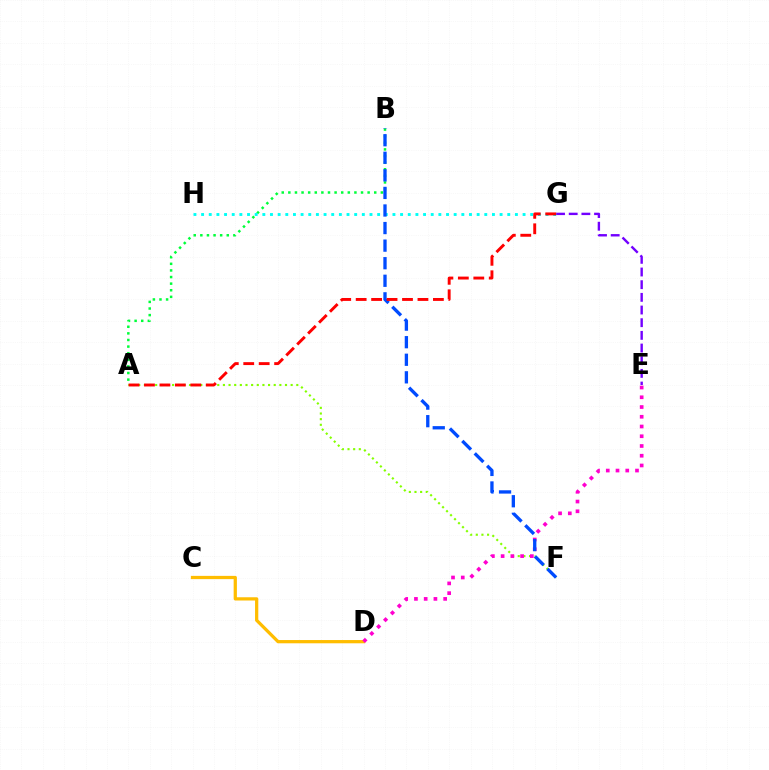{('C', 'D'): [{'color': '#ffbd00', 'line_style': 'solid', 'thickness': 2.34}], ('A', 'F'): [{'color': '#84ff00', 'line_style': 'dotted', 'thickness': 1.53}], ('A', 'B'): [{'color': '#00ff39', 'line_style': 'dotted', 'thickness': 1.8}], ('E', 'G'): [{'color': '#7200ff', 'line_style': 'dashed', 'thickness': 1.72}], ('G', 'H'): [{'color': '#00fff6', 'line_style': 'dotted', 'thickness': 2.08}], ('D', 'E'): [{'color': '#ff00cf', 'line_style': 'dotted', 'thickness': 2.65}], ('B', 'F'): [{'color': '#004bff', 'line_style': 'dashed', 'thickness': 2.39}], ('A', 'G'): [{'color': '#ff0000', 'line_style': 'dashed', 'thickness': 2.1}]}